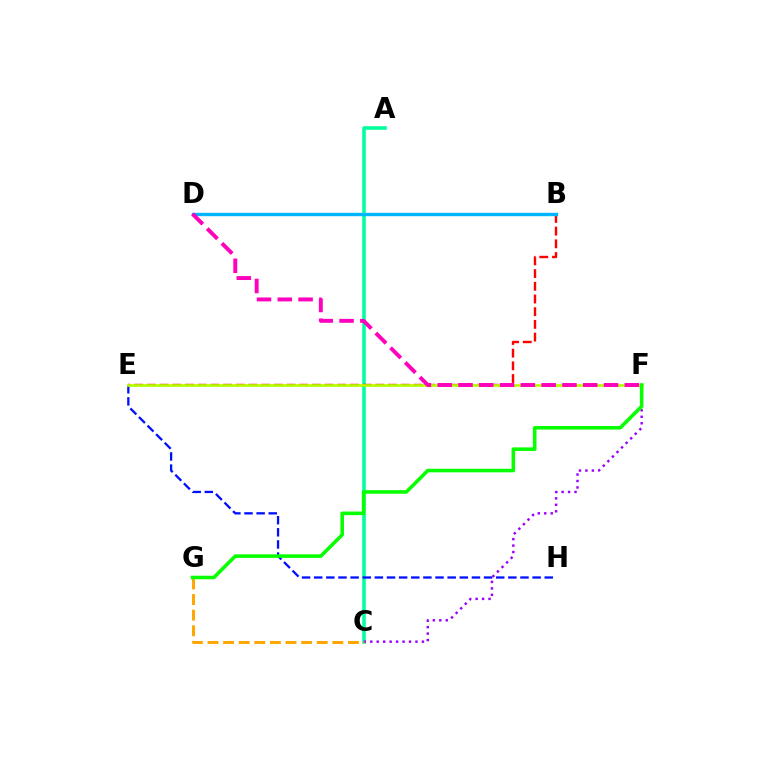{('A', 'C'): [{'color': '#00ff9d', 'line_style': 'solid', 'thickness': 2.57}], ('C', 'F'): [{'color': '#9b00ff', 'line_style': 'dotted', 'thickness': 1.75}], ('B', 'E'): [{'color': '#ff0000', 'line_style': 'dashed', 'thickness': 1.72}], ('E', 'H'): [{'color': '#0010ff', 'line_style': 'dashed', 'thickness': 1.65}], ('B', 'D'): [{'color': '#00b5ff', 'line_style': 'solid', 'thickness': 2.43}], ('E', 'F'): [{'color': '#b3ff00', 'line_style': 'solid', 'thickness': 1.94}], ('C', 'G'): [{'color': '#ffa500', 'line_style': 'dashed', 'thickness': 2.12}], ('F', 'G'): [{'color': '#08ff00', 'line_style': 'solid', 'thickness': 2.56}], ('D', 'F'): [{'color': '#ff00bd', 'line_style': 'dashed', 'thickness': 2.82}]}